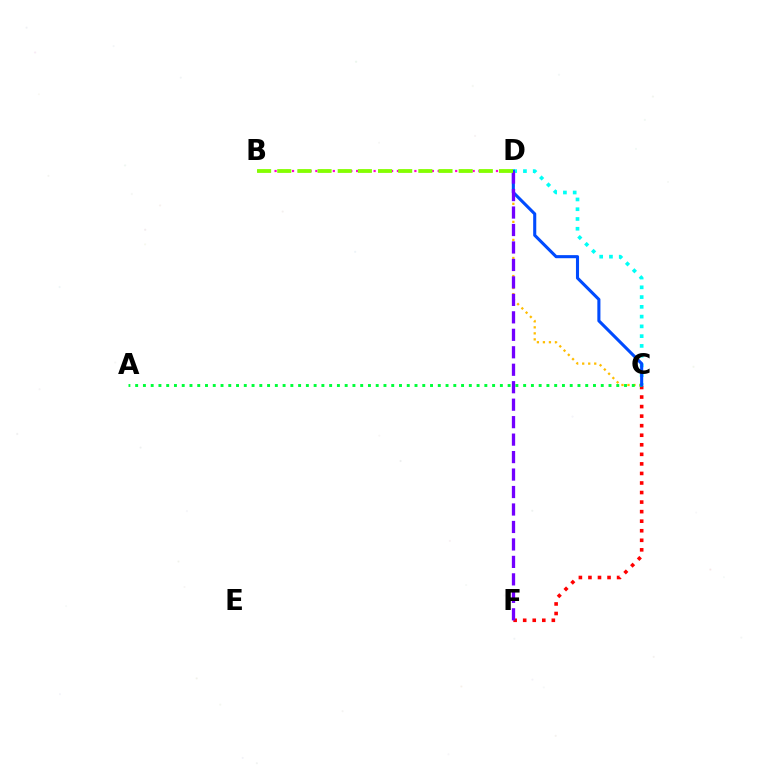{('C', 'D'): [{'color': '#00fff6', 'line_style': 'dotted', 'thickness': 2.65}, {'color': '#ffbd00', 'line_style': 'dotted', 'thickness': 1.63}, {'color': '#004bff', 'line_style': 'solid', 'thickness': 2.22}], ('B', 'D'): [{'color': '#ff00cf', 'line_style': 'dotted', 'thickness': 1.58}, {'color': '#84ff00', 'line_style': 'dashed', 'thickness': 2.74}], ('C', 'F'): [{'color': '#ff0000', 'line_style': 'dotted', 'thickness': 2.59}], ('A', 'C'): [{'color': '#00ff39', 'line_style': 'dotted', 'thickness': 2.11}], ('D', 'F'): [{'color': '#7200ff', 'line_style': 'dashed', 'thickness': 2.37}]}